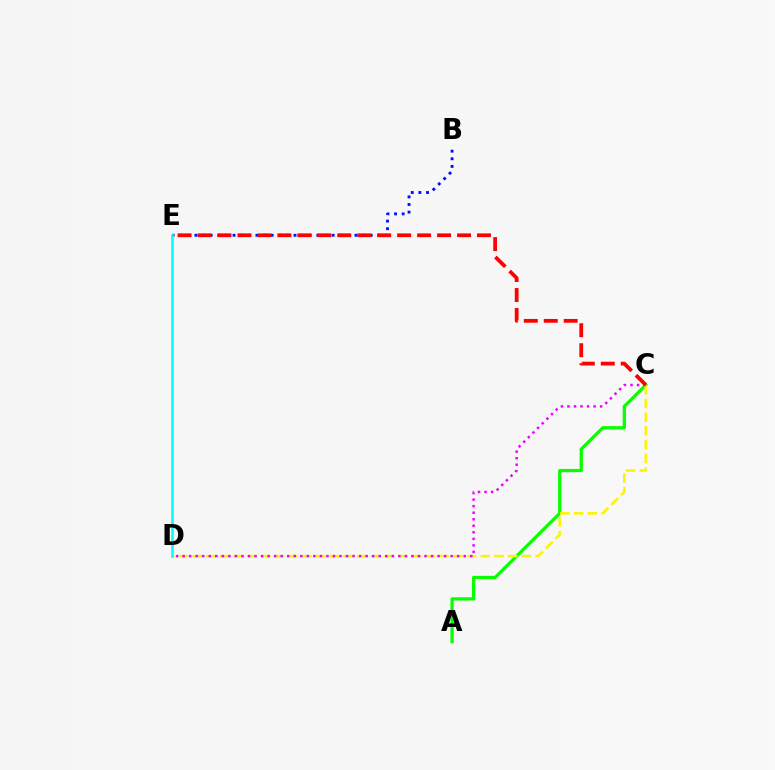{('A', 'C'): [{'color': '#08ff00', 'line_style': 'solid', 'thickness': 2.34}], ('B', 'E'): [{'color': '#0010ff', 'line_style': 'dotted', 'thickness': 2.07}], ('C', 'D'): [{'color': '#fcf500', 'line_style': 'dashed', 'thickness': 1.86}, {'color': '#ee00ff', 'line_style': 'dotted', 'thickness': 1.78}], ('C', 'E'): [{'color': '#ff0000', 'line_style': 'dashed', 'thickness': 2.71}], ('D', 'E'): [{'color': '#00fff6', 'line_style': 'solid', 'thickness': 1.88}]}